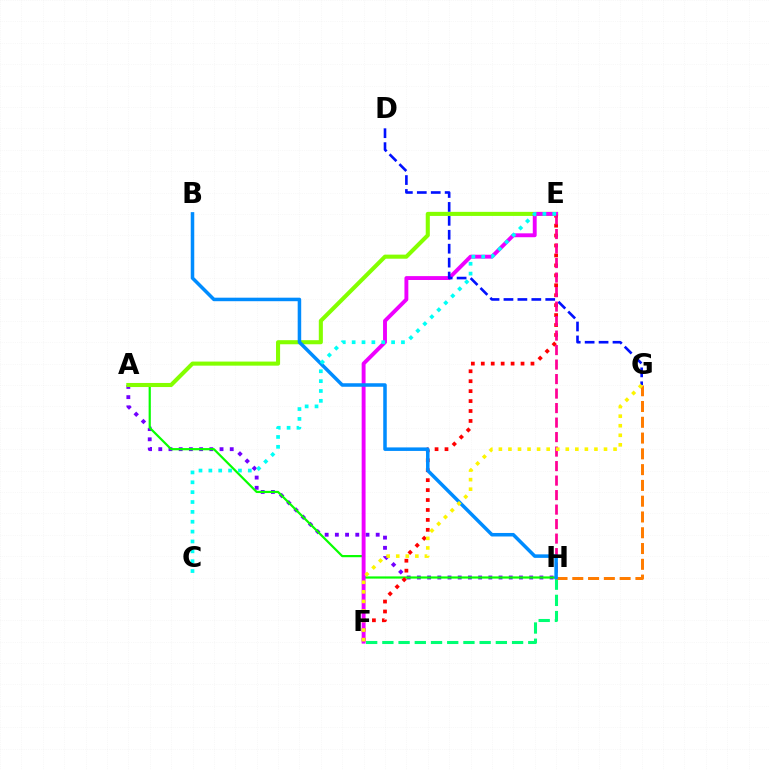{('F', 'H'): [{'color': '#00ff74', 'line_style': 'dashed', 'thickness': 2.2}], ('A', 'H'): [{'color': '#7200ff', 'line_style': 'dotted', 'thickness': 2.77}, {'color': '#08ff00', 'line_style': 'solid', 'thickness': 1.58}], ('G', 'H'): [{'color': '#ff7c00', 'line_style': 'dashed', 'thickness': 2.14}], ('E', 'F'): [{'color': '#ff0000', 'line_style': 'dotted', 'thickness': 2.7}, {'color': '#ee00ff', 'line_style': 'solid', 'thickness': 2.8}], ('A', 'E'): [{'color': '#84ff00', 'line_style': 'solid', 'thickness': 2.94}], ('D', 'G'): [{'color': '#0010ff', 'line_style': 'dashed', 'thickness': 1.89}], ('E', 'H'): [{'color': '#ff0094', 'line_style': 'dashed', 'thickness': 1.97}], ('B', 'H'): [{'color': '#008cff', 'line_style': 'solid', 'thickness': 2.53}], ('C', 'E'): [{'color': '#00fff6', 'line_style': 'dotted', 'thickness': 2.68}], ('F', 'G'): [{'color': '#fcf500', 'line_style': 'dotted', 'thickness': 2.6}]}